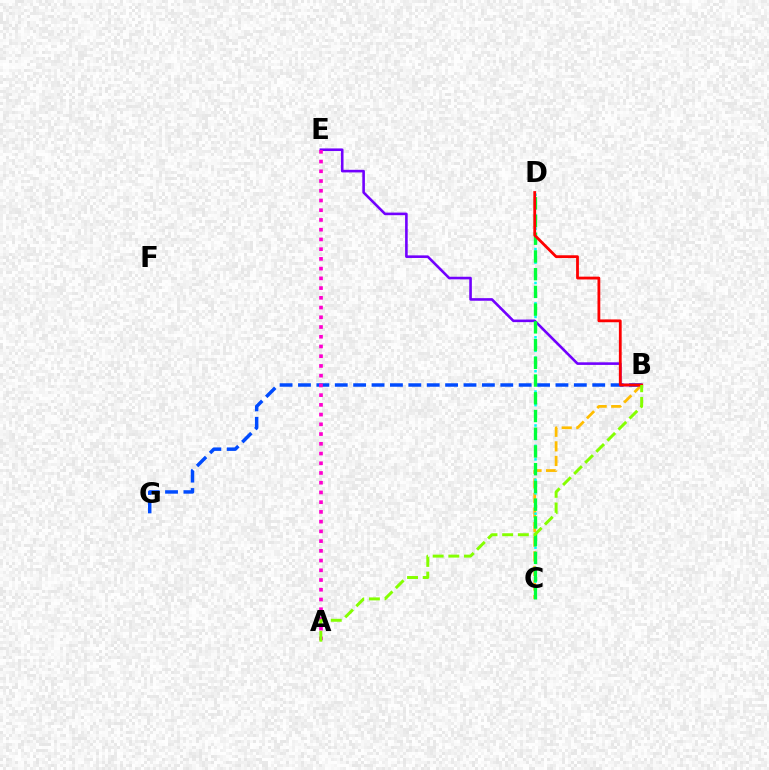{('B', 'G'): [{'color': '#004bff', 'line_style': 'dashed', 'thickness': 2.5}], ('B', 'C'): [{'color': '#ffbd00', 'line_style': 'dashed', 'thickness': 1.98}], ('B', 'E'): [{'color': '#7200ff', 'line_style': 'solid', 'thickness': 1.87}], ('C', 'D'): [{'color': '#00fff6', 'line_style': 'dotted', 'thickness': 1.84}, {'color': '#00ff39', 'line_style': 'dashed', 'thickness': 2.41}], ('A', 'E'): [{'color': '#ff00cf', 'line_style': 'dotted', 'thickness': 2.64}], ('B', 'D'): [{'color': '#ff0000', 'line_style': 'solid', 'thickness': 2.02}], ('A', 'B'): [{'color': '#84ff00', 'line_style': 'dashed', 'thickness': 2.13}]}